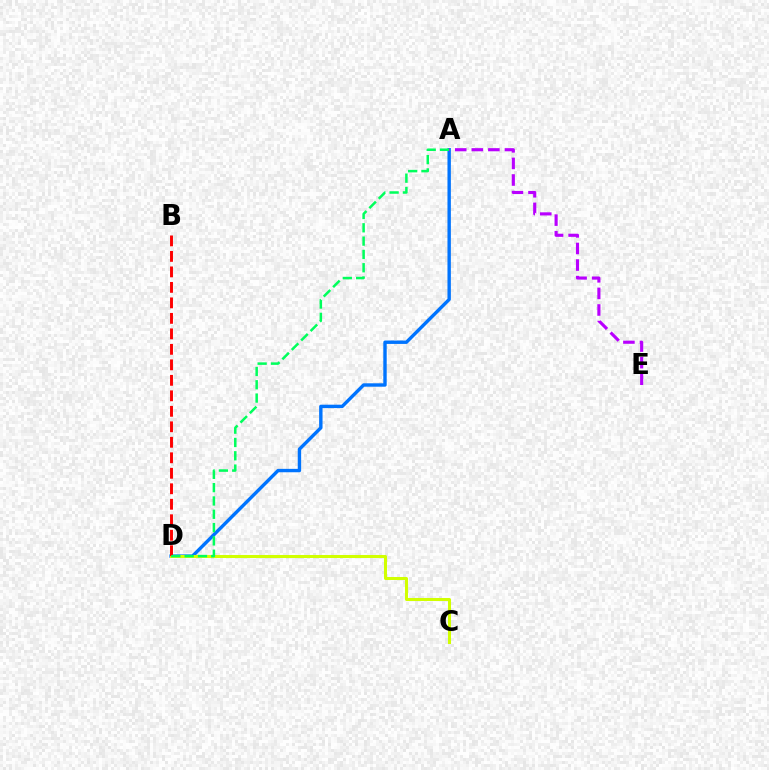{('A', 'D'): [{'color': '#0074ff', 'line_style': 'solid', 'thickness': 2.44}, {'color': '#00ff5c', 'line_style': 'dashed', 'thickness': 1.81}], ('A', 'E'): [{'color': '#b900ff', 'line_style': 'dashed', 'thickness': 2.25}], ('C', 'D'): [{'color': '#d1ff00', 'line_style': 'solid', 'thickness': 2.18}], ('B', 'D'): [{'color': '#ff0000', 'line_style': 'dashed', 'thickness': 2.1}]}